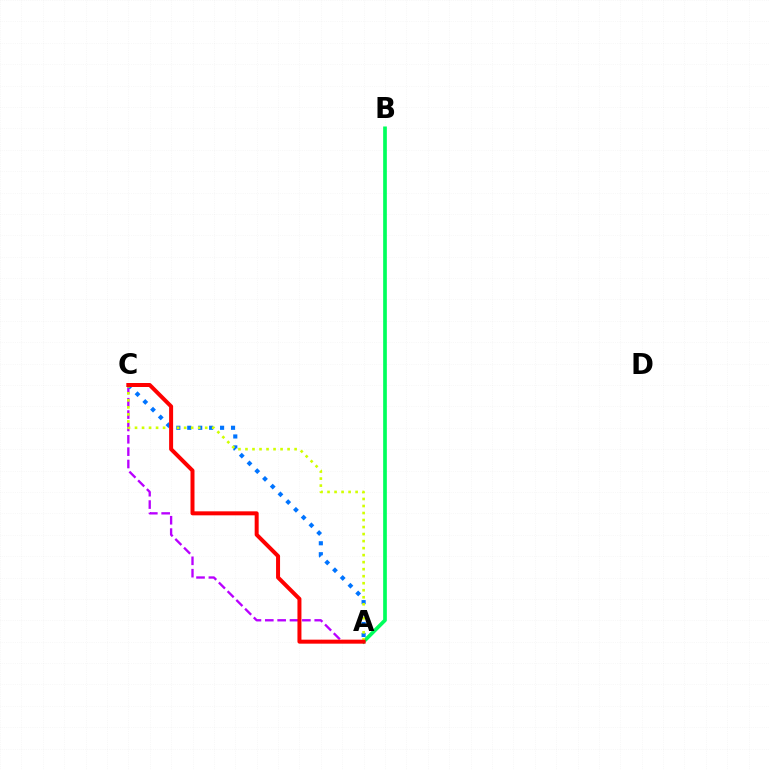{('A', 'C'): [{'color': '#b900ff', 'line_style': 'dashed', 'thickness': 1.68}, {'color': '#0074ff', 'line_style': 'dotted', 'thickness': 2.97}, {'color': '#d1ff00', 'line_style': 'dotted', 'thickness': 1.91}, {'color': '#ff0000', 'line_style': 'solid', 'thickness': 2.88}], ('A', 'B'): [{'color': '#00ff5c', 'line_style': 'solid', 'thickness': 2.66}]}